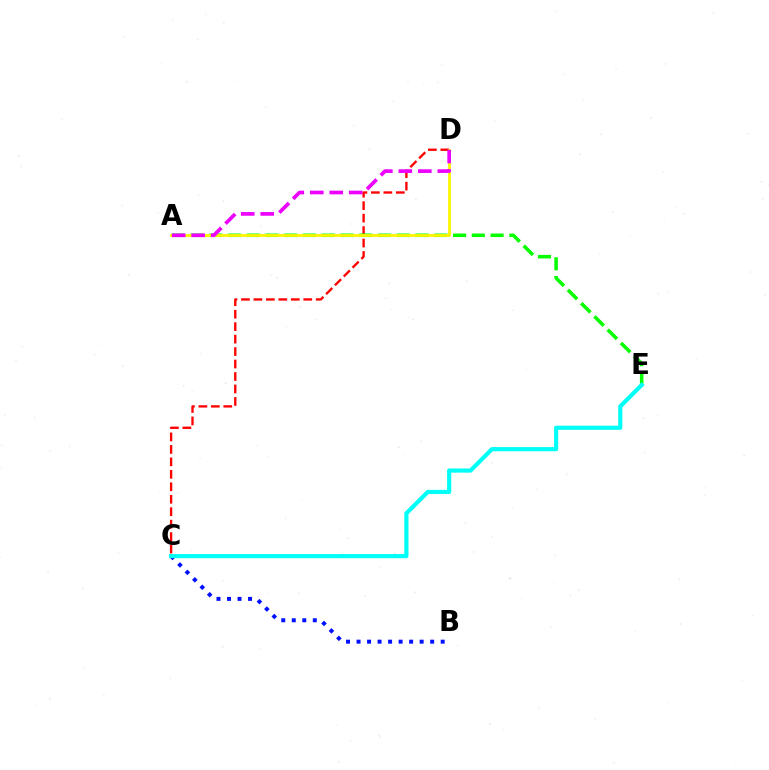{('C', 'D'): [{'color': '#ff0000', 'line_style': 'dashed', 'thickness': 1.69}], ('B', 'C'): [{'color': '#0010ff', 'line_style': 'dotted', 'thickness': 2.86}], ('A', 'E'): [{'color': '#08ff00', 'line_style': 'dashed', 'thickness': 2.55}], ('C', 'E'): [{'color': '#00fff6', 'line_style': 'solid', 'thickness': 3.0}], ('A', 'D'): [{'color': '#fcf500', 'line_style': 'solid', 'thickness': 2.01}, {'color': '#ee00ff', 'line_style': 'dashed', 'thickness': 2.65}]}